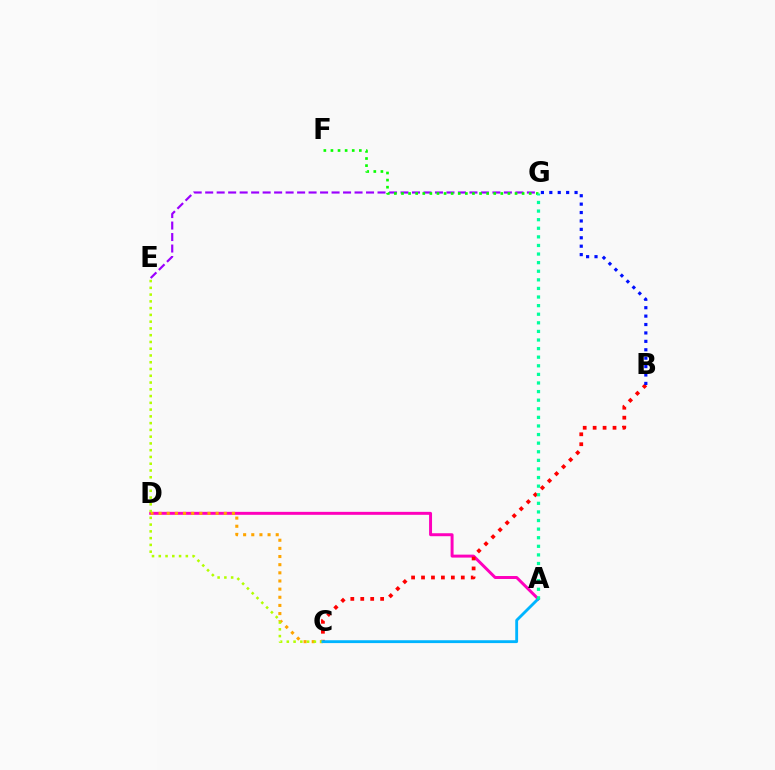{('A', 'D'): [{'color': '#ff00bd', 'line_style': 'solid', 'thickness': 2.14}], ('B', 'C'): [{'color': '#ff0000', 'line_style': 'dotted', 'thickness': 2.7}], ('C', 'D'): [{'color': '#ffa500', 'line_style': 'dotted', 'thickness': 2.21}], ('C', 'E'): [{'color': '#b3ff00', 'line_style': 'dotted', 'thickness': 1.84}], ('A', 'C'): [{'color': '#00b5ff', 'line_style': 'solid', 'thickness': 2.05}], ('E', 'G'): [{'color': '#9b00ff', 'line_style': 'dashed', 'thickness': 1.56}], ('F', 'G'): [{'color': '#08ff00', 'line_style': 'dotted', 'thickness': 1.93}], ('A', 'G'): [{'color': '#00ff9d', 'line_style': 'dotted', 'thickness': 2.34}], ('B', 'G'): [{'color': '#0010ff', 'line_style': 'dotted', 'thickness': 2.29}]}